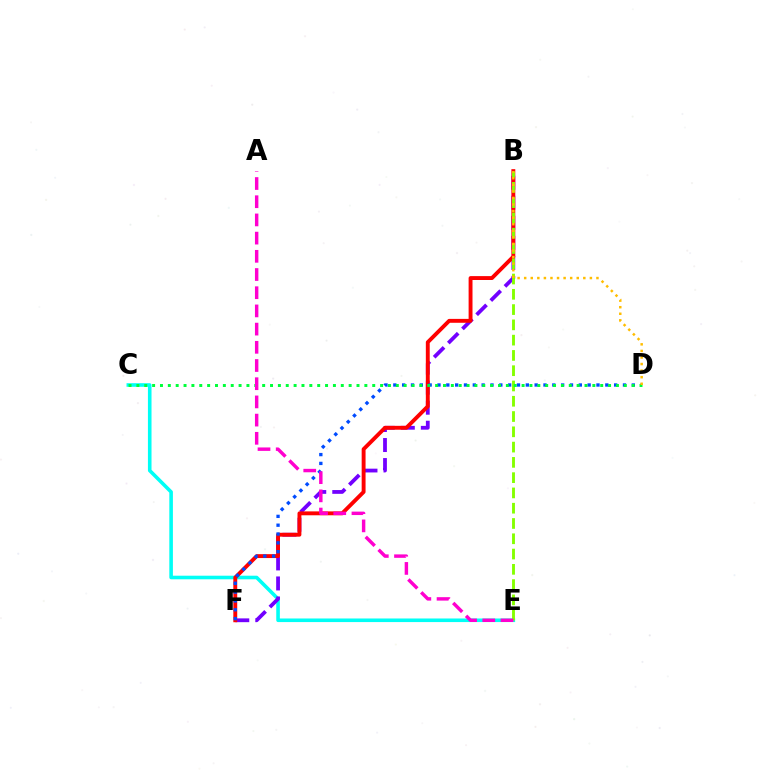{('C', 'E'): [{'color': '#00fff6', 'line_style': 'solid', 'thickness': 2.59}], ('B', 'F'): [{'color': '#7200ff', 'line_style': 'dashed', 'thickness': 2.72}, {'color': '#ff0000', 'line_style': 'solid', 'thickness': 2.8}], ('B', 'E'): [{'color': '#84ff00', 'line_style': 'dashed', 'thickness': 2.08}], ('D', 'F'): [{'color': '#004bff', 'line_style': 'dotted', 'thickness': 2.4}], ('C', 'D'): [{'color': '#00ff39', 'line_style': 'dotted', 'thickness': 2.14}], ('B', 'D'): [{'color': '#ffbd00', 'line_style': 'dotted', 'thickness': 1.79}], ('A', 'E'): [{'color': '#ff00cf', 'line_style': 'dashed', 'thickness': 2.47}]}